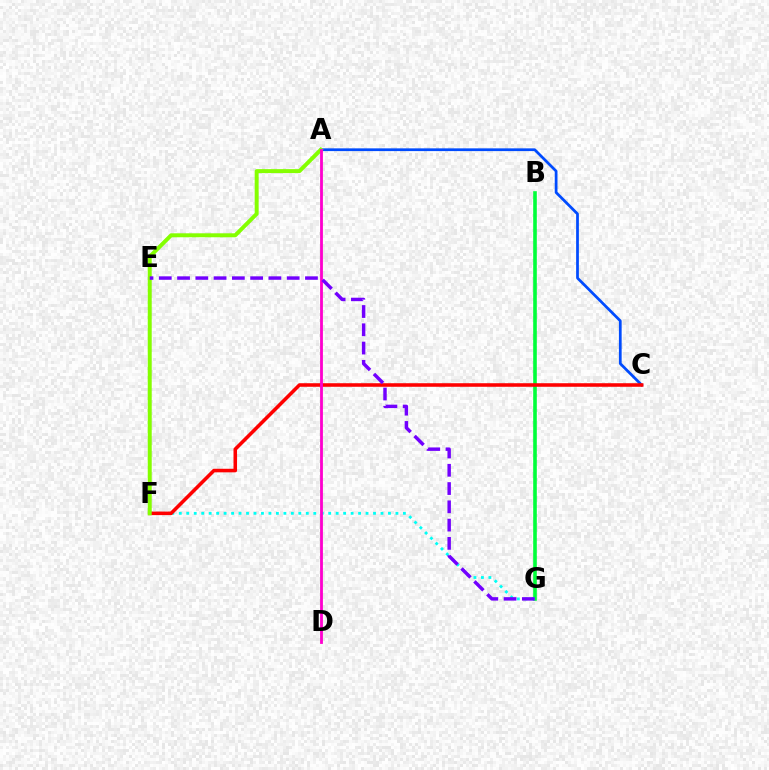{('B', 'G'): [{'color': '#00ff39', 'line_style': 'solid', 'thickness': 2.6}], ('F', 'G'): [{'color': '#00fff6', 'line_style': 'dotted', 'thickness': 2.03}], ('A', 'C'): [{'color': '#004bff', 'line_style': 'solid', 'thickness': 1.97}], ('C', 'F'): [{'color': '#ff0000', 'line_style': 'solid', 'thickness': 2.56}], ('E', 'F'): [{'color': '#ffbd00', 'line_style': 'dashed', 'thickness': 1.54}], ('A', 'F'): [{'color': '#84ff00', 'line_style': 'solid', 'thickness': 2.85}], ('A', 'D'): [{'color': '#ff00cf', 'line_style': 'solid', 'thickness': 2.03}], ('E', 'G'): [{'color': '#7200ff', 'line_style': 'dashed', 'thickness': 2.48}]}